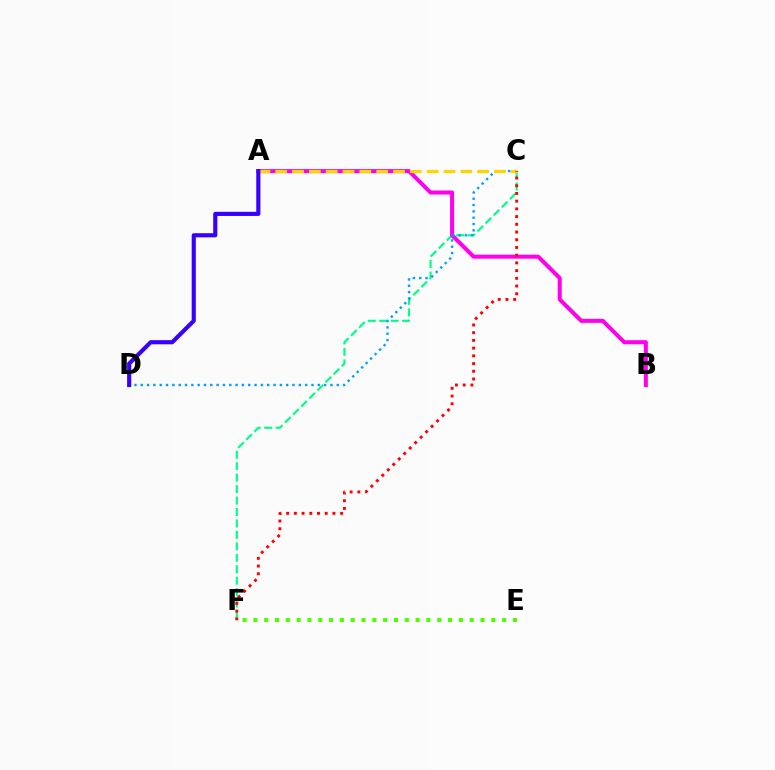{('C', 'F'): [{'color': '#00ff86', 'line_style': 'dashed', 'thickness': 1.55}, {'color': '#ff0000', 'line_style': 'dotted', 'thickness': 2.1}], ('A', 'B'): [{'color': '#ff00ed', 'line_style': 'solid', 'thickness': 2.9}], ('C', 'D'): [{'color': '#009eff', 'line_style': 'dotted', 'thickness': 1.72}], ('A', 'C'): [{'color': '#ffd500', 'line_style': 'dashed', 'thickness': 2.29}], ('A', 'D'): [{'color': '#3700ff', 'line_style': 'solid', 'thickness': 2.97}], ('E', 'F'): [{'color': '#4fff00', 'line_style': 'dotted', 'thickness': 2.94}]}